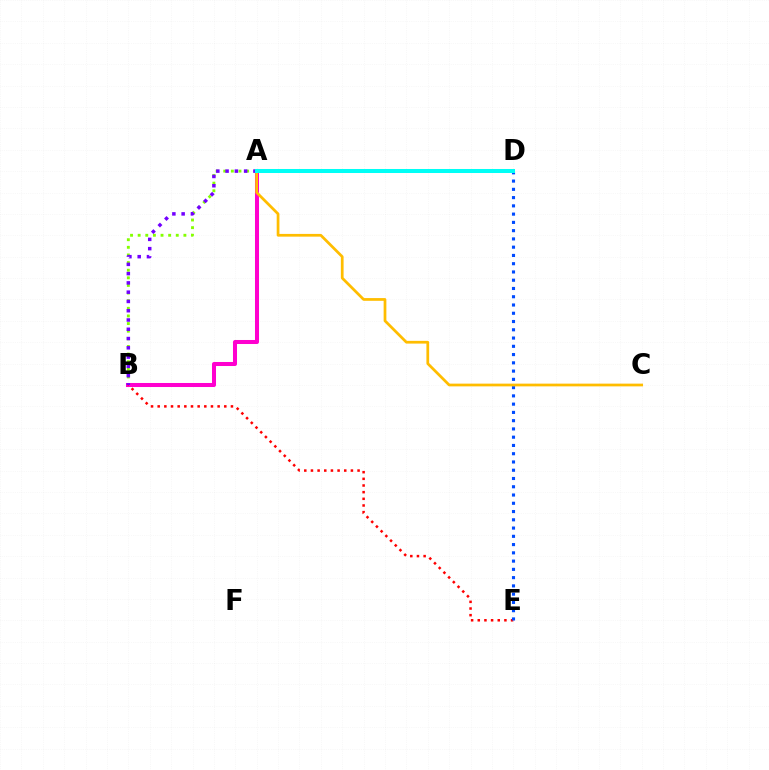{('A', 'B'): [{'color': '#84ff00', 'line_style': 'dotted', 'thickness': 2.07}, {'color': '#ff00cf', 'line_style': 'solid', 'thickness': 2.9}, {'color': '#7200ff', 'line_style': 'dotted', 'thickness': 2.52}], ('A', 'D'): [{'color': '#00ff39', 'line_style': 'dotted', 'thickness': 2.6}, {'color': '#00fff6', 'line_style': 'solid', 'thickness': 2.89}], ('B', 'E'): [{'color': '#ff0000', 'line_style': 'dotted', 'thickness': 1.81}], ('D', 'E'): [{'color': '#004bff', 'line_style': 'dotted', 'thickness': 2.24}], ('A', 'C'): [{'color': '#ffbd00', 'line_style': 'solid', 'thickness': 1.97}]}